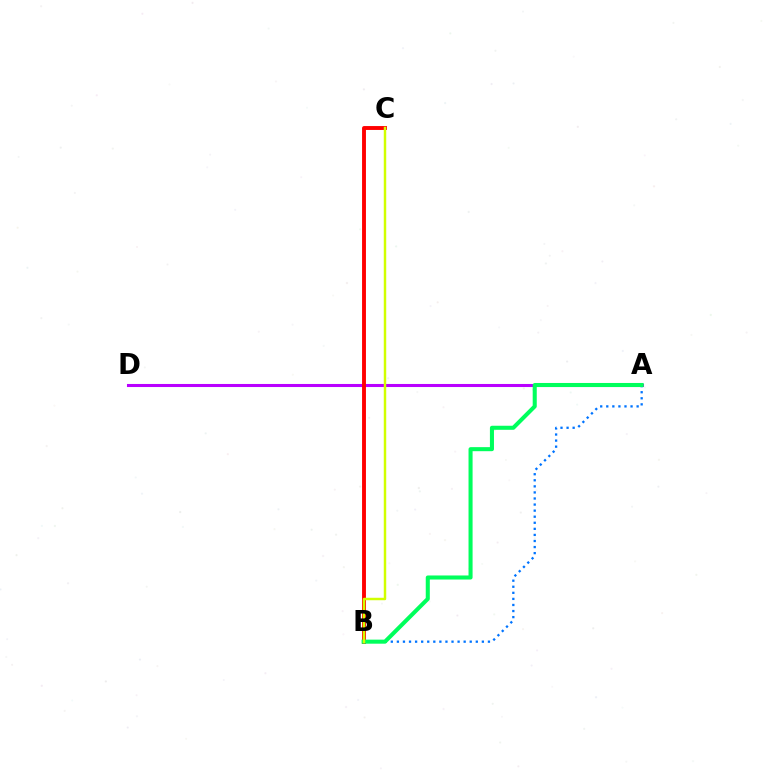{('A', 'D'): [{'color': '#b900ff', 'line_style': 'solid', 'thickness': 2.2}], ('B', 'C'): [{'color': '#ff0000', 'line_style': 'solid', 'thickness': 2.8}, {'color': '#d1ff00', 'line_style': 'solid', 'thickness': 1.77}], ('A', 'B'): [{'color': '#0074ff', 'line_style': 'dotted', 'thickness': 1.65}, {'color': '#00ff5c', 'line_style': 'solid', 'thickness': 2.92}]}